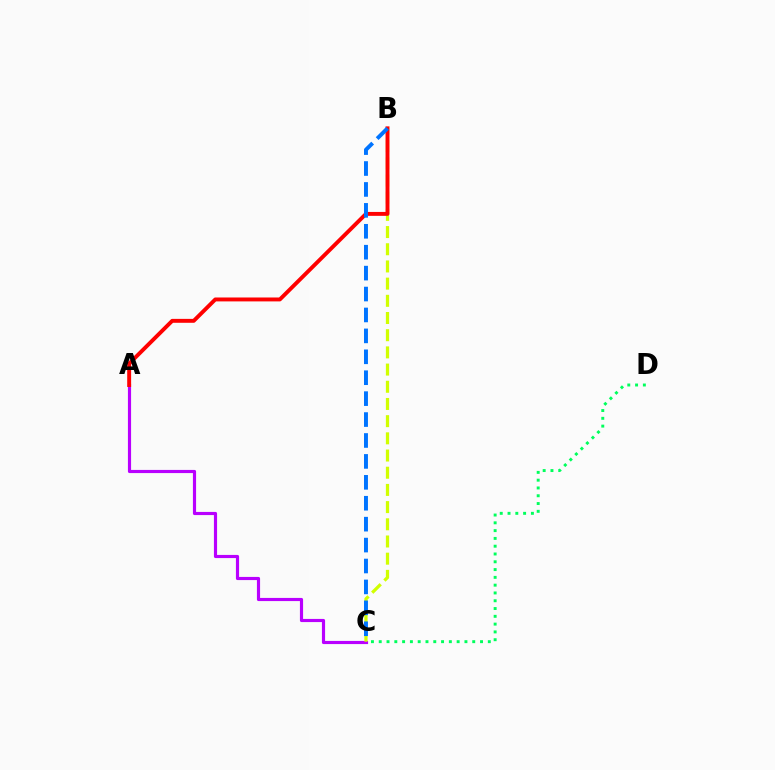{('C', 'D'): [{'color': '#00ff5c', 'line_style': 'dotted', 'thickness': 2.12}], ('A', 'C'): [{'color': '#b900ff', 'line_style': 'solid', 'thickness': 2.27}], ('B', 'C'): [{'color': '#d1ff00', 'line_style': 'dashed', 'thickness': 2.34}, {'color': '#0074ff', 'line_style': 'dashed', 'thickness': 2.84}], ('A', 'B'): [{'color': '#ff0000', 'line_style': 'solid', 'thickness': 2.82}]}